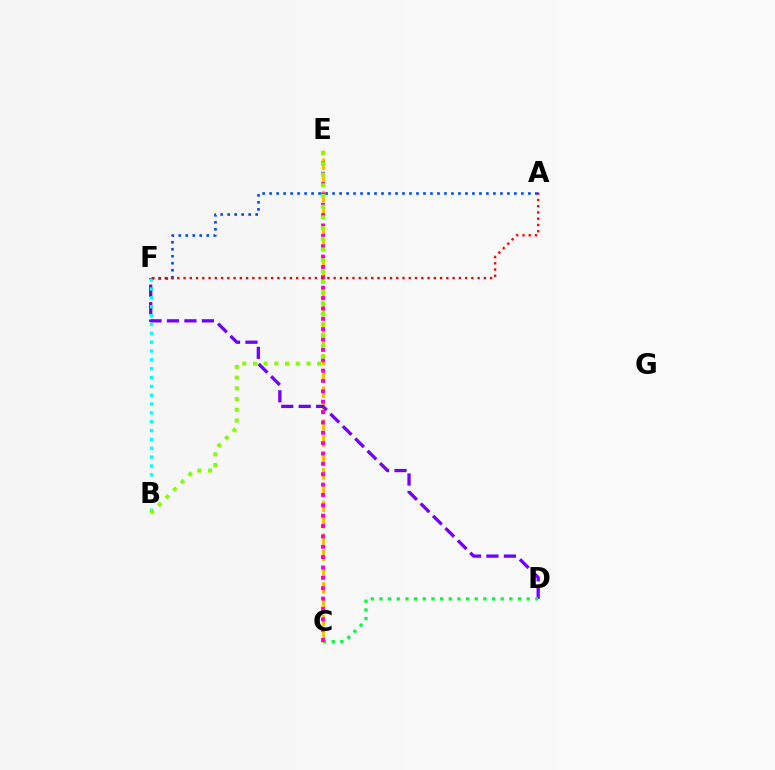{('C', 'E'): [{'color': '#ffbd00', 'line_style': 'dashed', 'thickness': 2.21}, {'color': '#ff00cf', 'line_style': 'dotted', 'thickness': 2.82}], ('D', 'F'): [{'color': '#7200ff', 'line_style': 'dashed', 'thickness': 2.37}], ('C', 'D'): [{'color': '#00ff39', 'line_style': 'dotted', 'thickness': 2.35}], ('A', 'F'): [{'color': '#004bff', 'line_style': 'dotted', 'thickness': 1.9}, {'color': '#ff0000', 'line_style': 'dotted', 'thickness': 1.7}], ('B', 'F'): [{'color': '#00fff6', 'line_style': 'dotted', 'thickness': 2.4}], ('B', 'E'): [{'color': '#84ff00', 'line_style': 'dotted', 'thickness': 2.91}]}